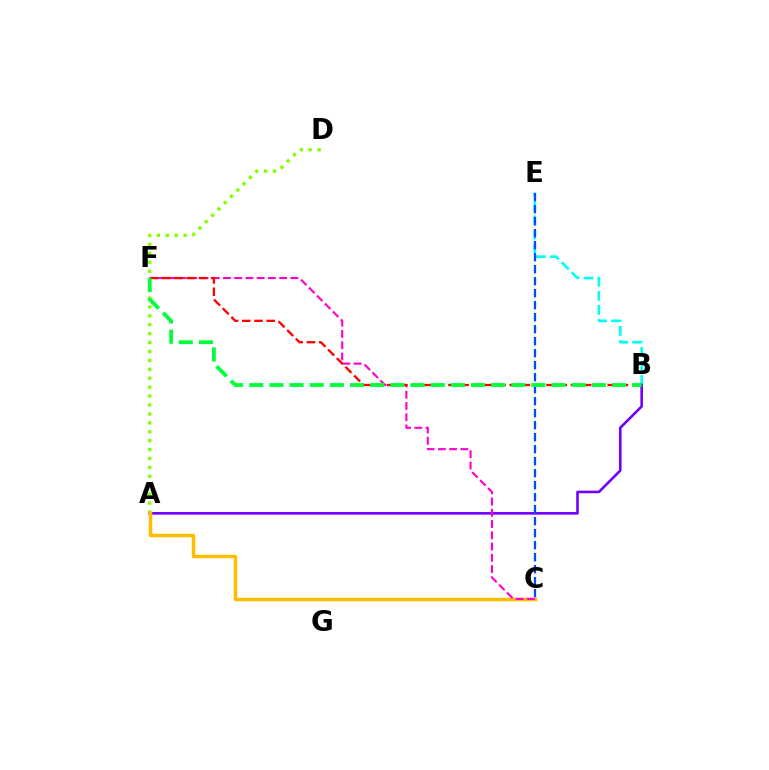{('B', 'E'): [{'color': '#00fff6', 'line_style': 'dashed', 'thickness': 1.92}], ('A', 'B'): [{'color': '#7200ff', 'line_style': 'solid', 'thickness': 1.87}], ('A', 'D'): [{'color': '#84ff00', 'line_style': 'dotted', 'thickness': 2.42}], ('A', 'C'): [{'color': '#ffbd00', 'line_style': 'solid', 'thickness': 2.51}], ('C', 'F'): [{'color': '#ff00cf', 'line_style': 'dashed', 'thickness': 1.53}], ('B', 'F'): [{'color': '#ff0000', 'line_style': 'dashed', 'thickness': 1.66}, {'color': '#00ff39', 'line_style': 'dashed', 'thickness': 2.74}], ('C', 'E'): [{'color': '#004bff', 'line_style': 'dashed', 'thickness': 1.63}]}